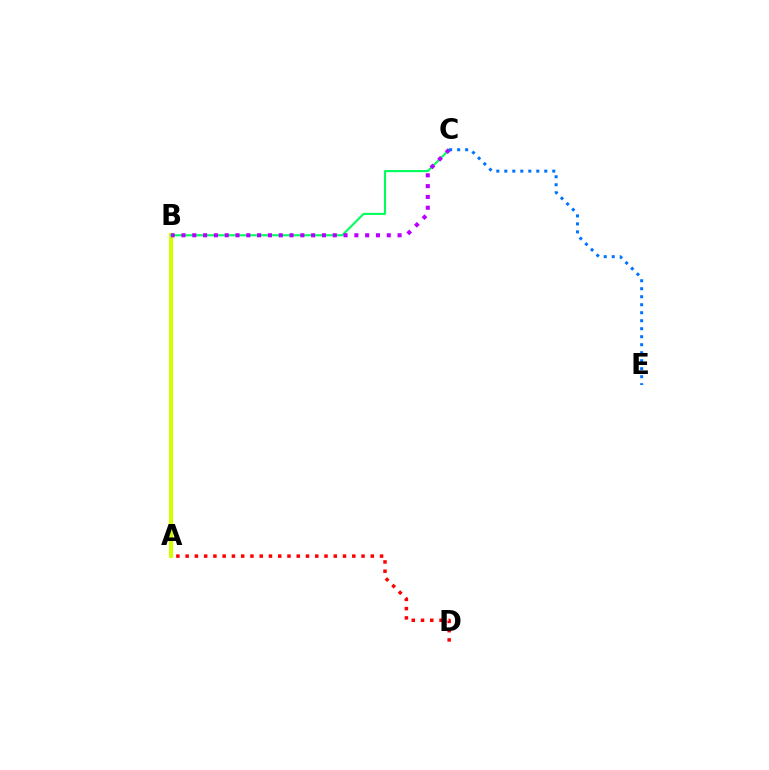{('A', 'D'): [{'color': '#ff0000', 'line_style': 'dotted', 'thickness': 2.52}], ('A', 'B'): [{'color': '#d1ff00', 'line_style': 'solid', 'thickness': 2.93}], ('B', 'C'): [{'color': '#00ff5c', 'line_style': 'solid', 'thickness': 1.52}, {'color': '#b900ff', 'line_style': 'dotted', 'thickness': 2.94}], ('C', 'E'): [{'color': '#0074ff', 'line_style': 'dotted', 'thickness': 2.17}]}